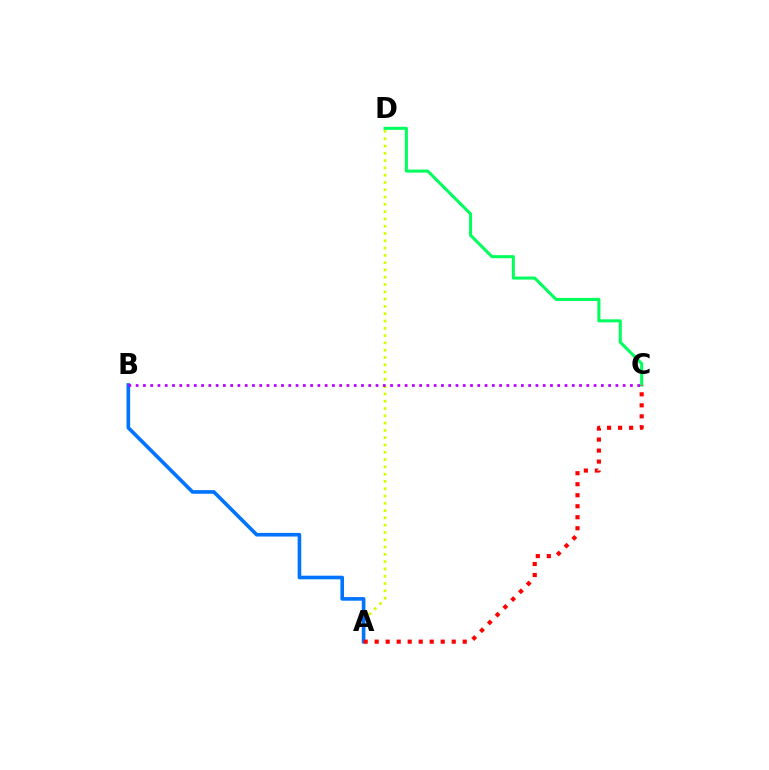{('A', 'D'): [{'color': '#d1ff00', 'line_style': 'dotted', 'thickness': 1.98}], ('C', 'D'): [{'color': '#00ff5c', 'line_style': 'solid', 'thickness': 2.19}], ('A', 'B'): [{'color': '#0074ff', 'line_style': 'solid', 'thickness': 2.61}], ('A', 'C'): [{'color': '#ff0000', 'line_style': 'dotted', 'thickness': 2.99}], ('B', 'C'): [{'color': '#b900ff', 'line_style': 'dotted', 'thickness': 1.97}]}